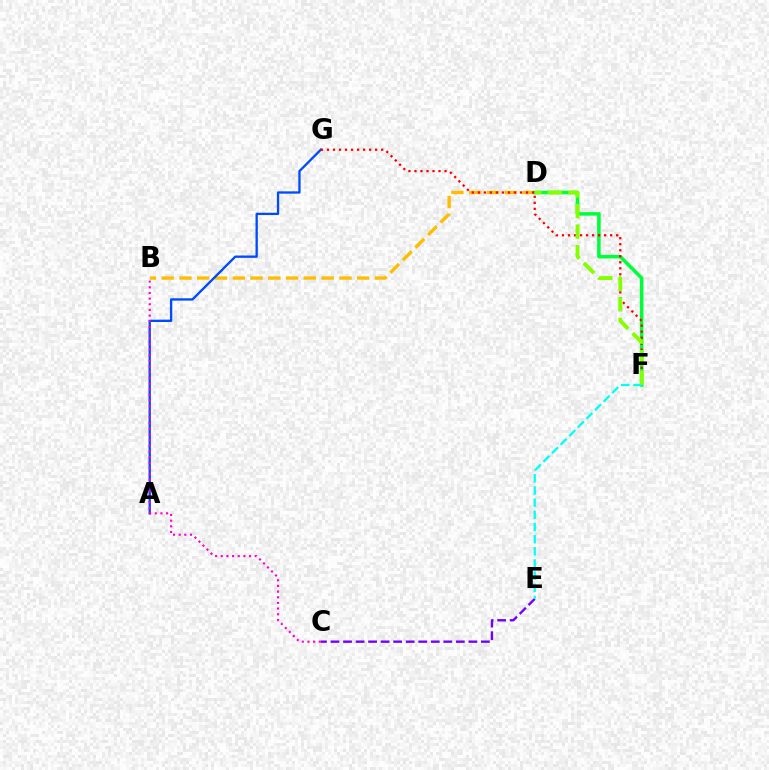{('B', 'D'): [{'color': '#ffbd00', 'line_style': 'dashed', 'thickness': 2.41}], ('D', 'F'): [{'color': '#00ff39', 'line_style': 'solid', 'thickness': 2.54}, {'color': '#84ff00', 'line_style': 'dashed', 'thickness': 2.8}], ('A', 'G'): [{'color': '#004bff', 'line_style': 'solid', 'thickness': 1.68}], ('B', 'C'): [{'color': '#ff00cf', 'line_style': 'dotted', 'thickness': 1.54}], ('F', 'G'): [{'color': '#ff0000', 'line_style': 'dotted', 'thickness': 1.64}], ('C', 'E'): [{'color': '#7200ff', 'line_style': 'dashed', 'thickness': 1.7}], ('E', 'F'): [{'color': '#00fff6', 'line_style': 'dashed', 'thickness': 1.65}]}